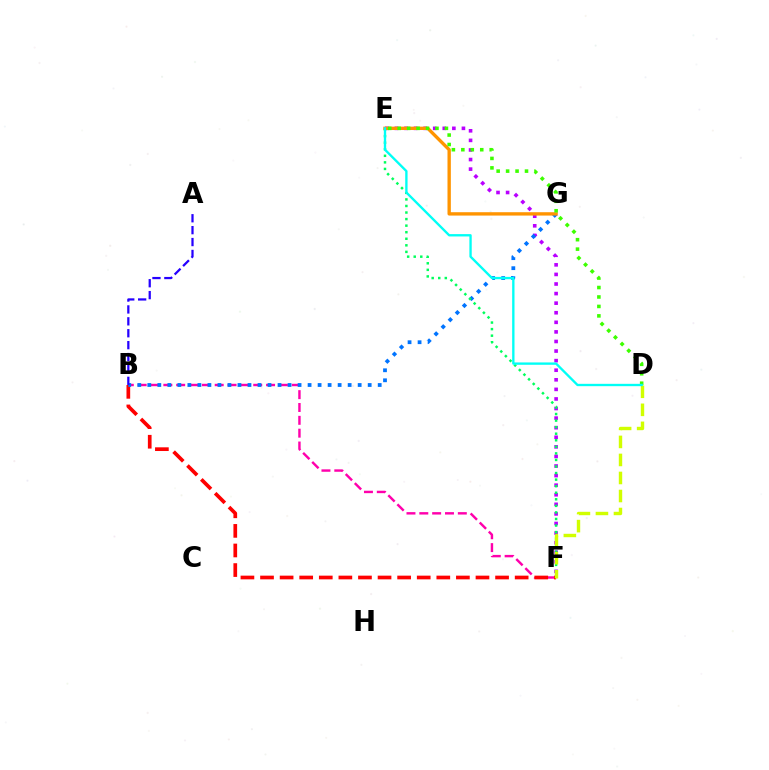{('E', 'F'): [{'color': '#b900ff', 'line_style': 'dotted', 'thickness': 2.6}, {'color': '#00ff5c', 'line_style': 'dotted', 'thickness': 1.78}], ('B', 'F'): [{'color': '#ff00ac', 'line_style': 'dashed', 'thickness': 1.74}, {'color': '#ff0000', 'line_style': 'dashed', 'thickness': 2.66}], ('B', 'G'): [{'color': '#0074ff', 'line_style': 'dotted', 'thickness': 2.72}], ('D', 'F'): [{'color': '#d1ff00', 'line_style': 'dashed', 'thickness': 2.45}], ('E', 'G'): [{'color': '#ff9400', 'line_style': 'solid', 'thickness': 2.42}], ('A', 'B'): [{'color': '#2500ff', 'line_style': 'dashed', 'thickness': 1.62}], ('D', 'E'): [{'color': '#3dff00', 'line_style': 'dotted', 'thickness': 2.57}, {'color': '#00fff6', 'line_style': 'solid', 'thickness': 1.69}]}